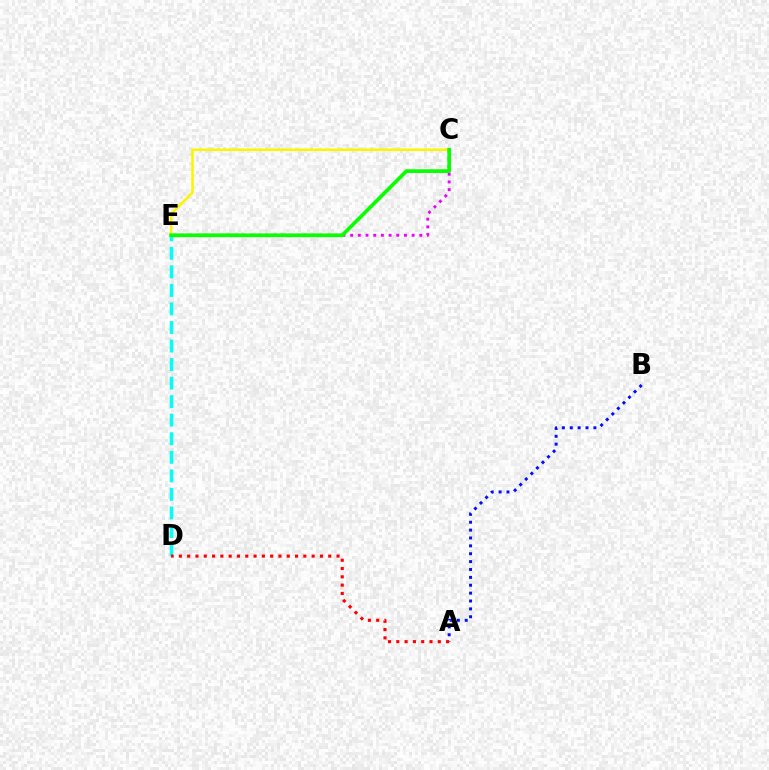{('C', 'E'): [{'color': '#fcf500', 'line_style': 'solid', 'thickness': 1.84}, {'color': '#ee00ff', 'line_style': 'dotted', 'thickness': 2.09}, {'color': '#08ff00', 'line_style': 'solid', 'thickness': 2.66}], ('D', 'E'): [{'color': '#00fff6', 'line_style': 'dashed', 'thickness': 2.52}], ('A', 'B'): [{'color': '#0010ff', 'line_style': 'dotted', 'thickness': 2.14}], ('A', 'D'): [{'color': '#ff0000', 'line_style': 'dotted', 'thickness': 2.25}]}